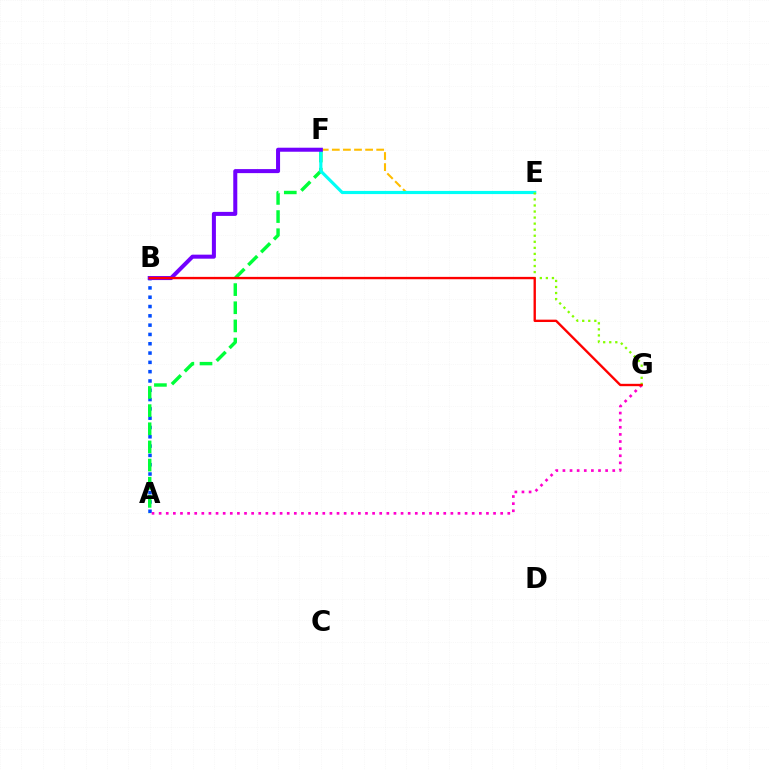{('A', 'B'): [{'color': '#004bff', 'line_style': 'dotted', 'thickness': 2.53}], ('A', 'F'): [{'color': '#00ff39', 'line_style': 'dashed', 'thickness': 2.47}], ('A', 'G'): [{'color': '#ff00cf', 'line_style': 'dotted', 'thickness': 1.93}], ('E', 'F'): [{'color': '#ffbd00', 'line_style': 'dashed', 'thickness': 1.51}, {'color': '#00fff6', 'line_style': 'solid', 'thickness': 2.27}], ('B', 'F'): [{'color': '#7200ff', 'line_style': 'solid', 'thickness': 2.9}], ('E', 'G'): [{'color': '#84ff00', 'line_style': 'dotted', 'thickness': 1.64}], ('B', 'G'): [{'color': '#ff0000', 'line_style': 'solid', 'thickness': 1.7}]}